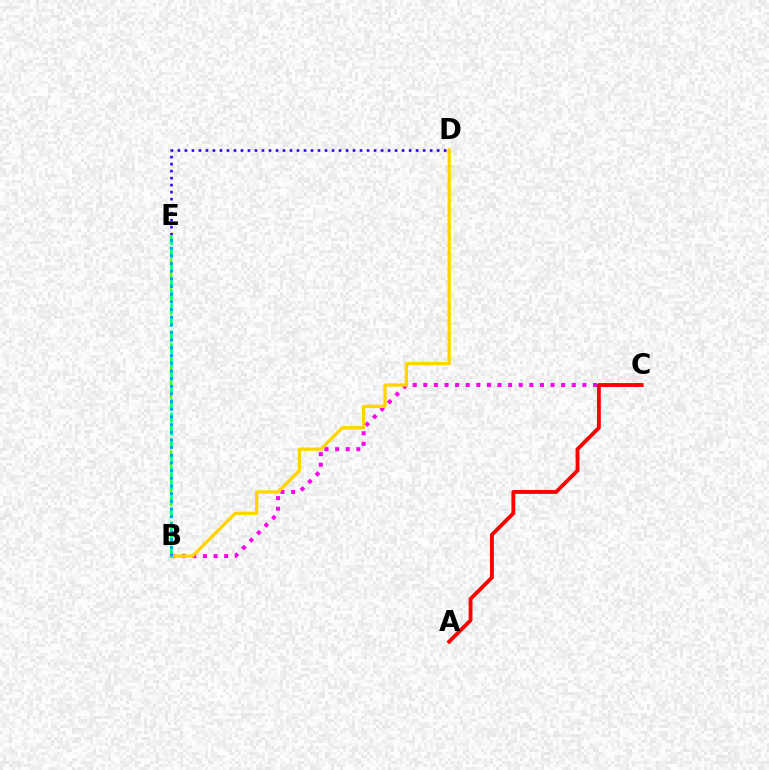{('D', 'E'): [{'color': '#3700ff', 'line_style': 'dotted', 'thickness': 1.9}], ('B', 'C'): [{'color': '#ff00ed', 'line_style': 'dotted', 'thickness': 2.88}], ('B', 'D'): [{'color': '#ffd500', 'line_style': 'solid', 'thickness': 2.39}], ('B', 'E'): [{'color': '#4fff00', 'line_style': 'dashed', 'thickness': 1.62}, {'color': '#00ff86', 'line_style': 'dashed', 'thickness': 1.85}, {'color': '#009eff', 'line_style': 'dotted', 'thickness': 2.08}], ('A', 'C'): [{'color': '#ff0000', 'line_style': 'solid', 'thickness': 2.76}]}